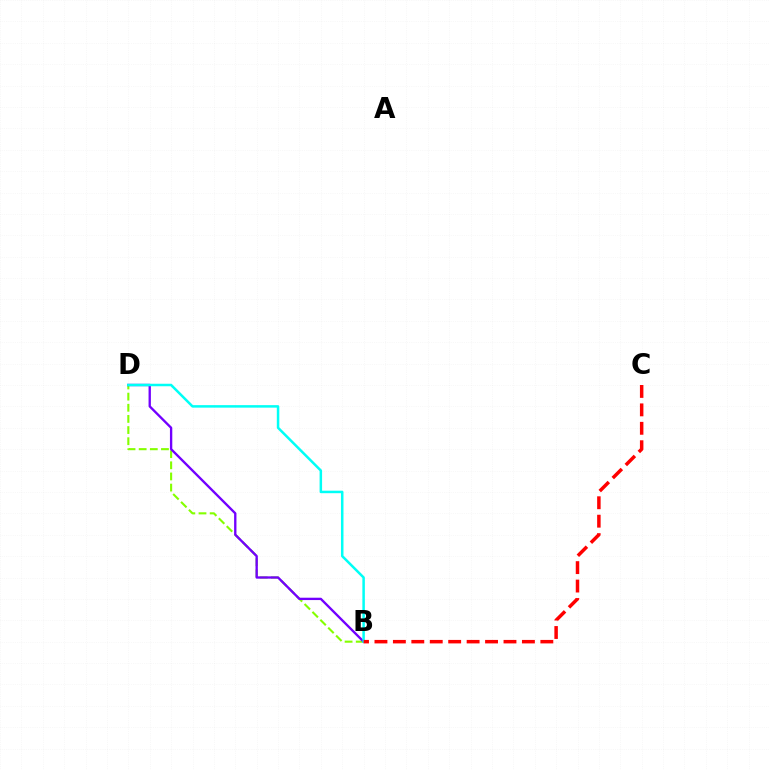{('B', 'D'): [{'color': '#84ff00', 'line_style': 'dashed', 'thickness': 1.51}, {'color': '#7200ff', 'line_style': 'solid', 'thickness': 1.69}, {'color': '#00fff6', 'line_style': 'solid', 'thickness': 1.8}], ('B', 'C'): [{'color': '#ff0000', 'line_style': 'dashed', 'thickness': 2.5}]}